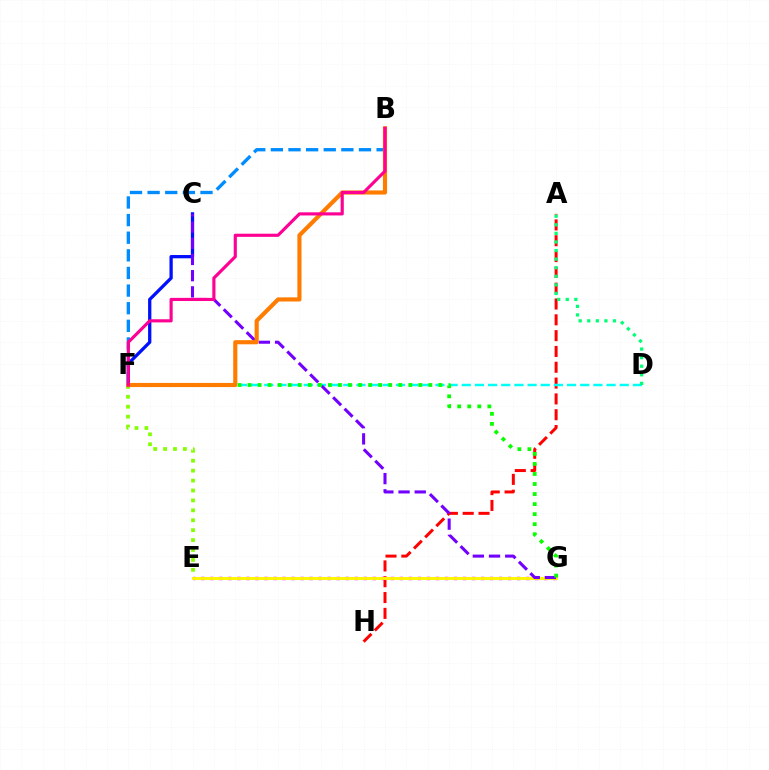{('A', 'H'): [{'color': '#ff0000', 'line_style': 'dashed', 'thickness': 2.15}], ('B', 'F'): [{'color': '#008cff', 'line_style': 'dashed', 'thickness': 2.39}, {'color': '#ff7c00', 'line_style': 'solid', 'thickness': 2.97}, {'color': '#ff0094', 'line_style': 'solid', 'thickness': 2.26}], ('E', 'G'): [{'color': '#ee00ff', 'line_style': 'dotted', 'thickness': 2.45}, {'color': '#fcf500', 'line_style': 'solid', 'thickness': 2.1}], ('D', 'F'): [{'color': '#00fff6', 'line_style': 'dashed', 'thickness': 1.79}], ('C', 'F'): [{'color': '#0010ff', 'line_style': 'solid', 'thickness': 2.36}], ('C', 'G'): [{'color': '#7200ff', 'line_style': 'dashed', 'thickness': 2.2}], ('E', 'F'): [{'color': '#84ff00', 'line_style': 'dotted', 'thickness': 2.69}], ('F', 'G'): [{'color': '#08ff00', 'line_style': 'dotted', 'thickness': 2.73}], ('A', 'D'): [{'color': '#00ff74', 'line_style': 'dotted', 'thickness': 2.33}]}